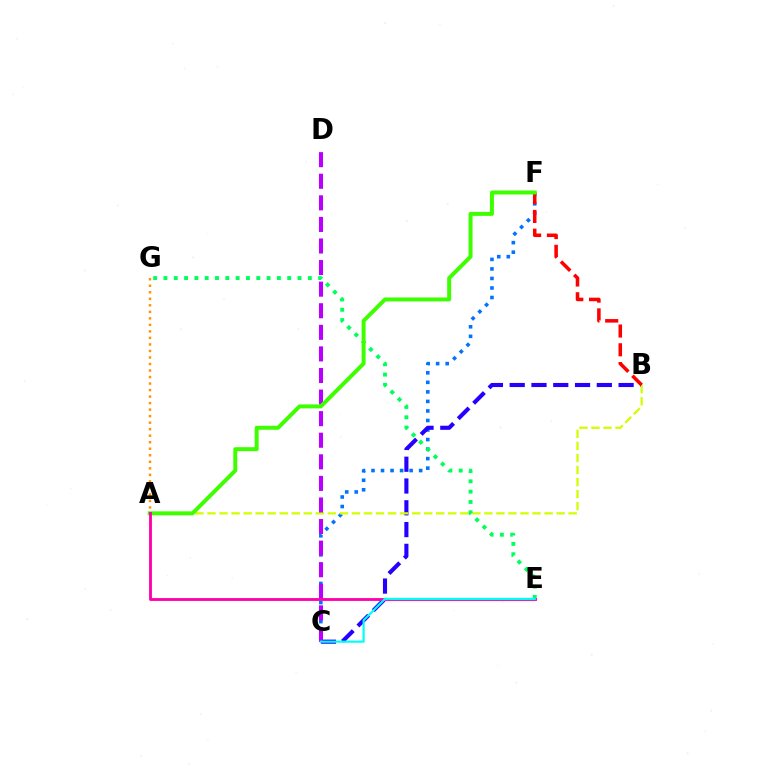{('C', 'F'): [{'color': '#0074ff', 'line_style': 'dotted', 'thickness': 2.59}], ('B', 'C'): [{'color': '#2500ff', 'line_style': 'dashed', 'thickness': 2.96}], ('A', 'B'): [{'color': '#d1ff00', 'line_style': 'dashed', 'thickness': 1.64}], ('C', 'D'): [{'color': '#b900ff', 'line_style': 'dashed', 'thickness': 2.93}], ('A', 'G'): [{'color': '#ff9400', 'line_style': 'dotted', 'thickness': 1.77}], ('E', 'G'): [{'color': '#00ff5c', 'line_style': 'dotted', 'thickness': 2.8}], ('B', 'F'): [{'color': '#ff0000', 'line_style': 'dashed', 'thickness': 2.55}], ('A', 'F'): [{'color': '#3dff00', 'line_style': 'solid', 'thickness': 2.85}], ('A', 'E'): [{'color': '#ff00ac', 'line_style': 'solid', 'thickness': 2.04}], ('C', 'E'): [{'color': '#00fff6', 'line_style': 'solid', 'thickness': 1.56}]}